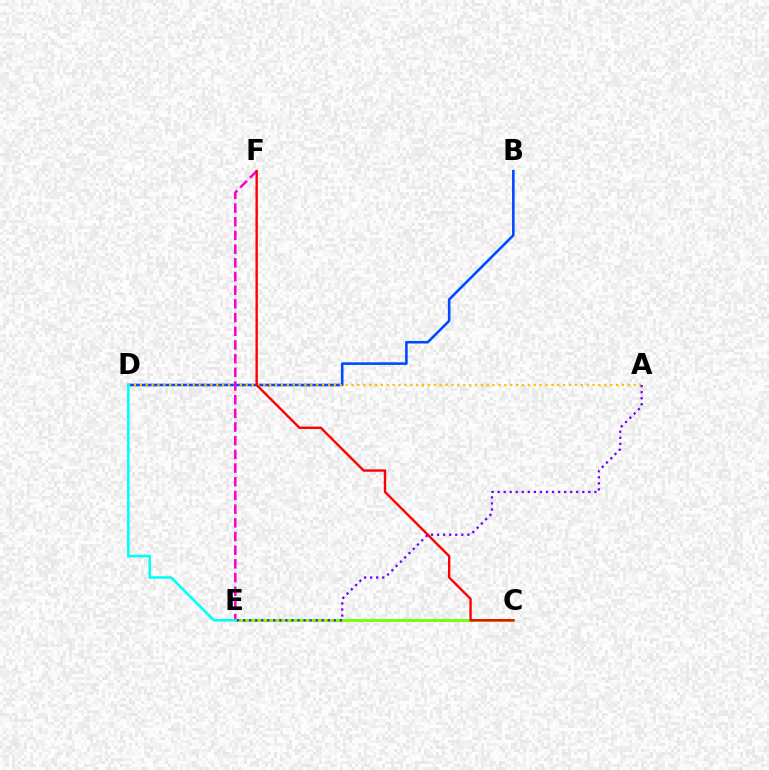{('B', 'D'): [{'color': '#004bff', 'line_style': 'solid', 'thickness': 1.87}], ('A', 'D'): [{'color': '#ffbd00', 'line_style': 'dotted', 'thickness': 1.6}], ('E', 'F'): [{'color': '#ff00cf', 'line_style': 'dashed', 'thickness': 1.86}], ('C', 'E'): [{'color': '#00ff39', 'line_style': 'solid', 'thickness': 1.99}, {'color': '#84ff00', 'line_style': 'solid', 'thickness': 1.86}], ('C', 'F'): [{'color': '#ff0000', 'line_style': 'solid', 'thickness': 1.71}], ('D', 'E'): [{'color': '#00fff6', 'line_style': 'solid', 'thickness': 1.84}], ('A', 'E'): [{'color': '#7200ff', 'line_style': 'dotted', 'thickness': 1.64}]}